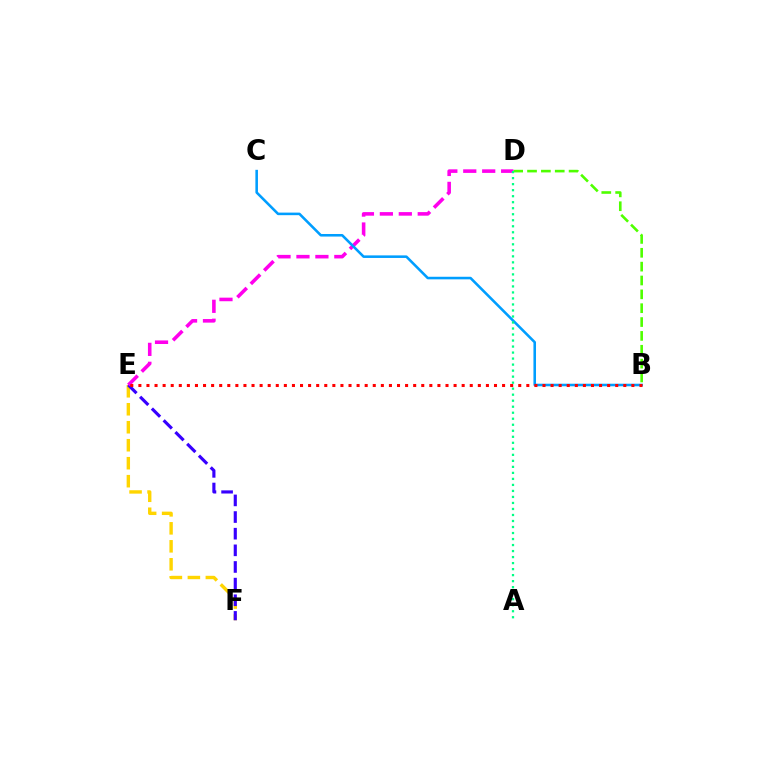{('E', 'F'): [{'color': '#ffd500', 'line_style': 'dashed', 'thickness': 2.44}, {'color': '#3700ff', 'line_style': 'dashed', 'thickness': 2.26}], ('B', 'D'): [{'color': '#4fff00', 'line_style': 'dashed', 'thickness': 1.88}], ('D', 'E'): [{'color': '#ff00ed', 'line_style': 'dashed', 'thickness': 2.57}], ('B', 'C'): [{'color': '#009eff', 'line_style': 'solid', 'thickness': 1.85}], ('A', 'D'): [{'color': '#00ff86', 'line_style': 'dotted', 'thickness': 1.63}], ('B', 'E'): [{'color': '#ff0000', 'line_style': 'dotted', 'thickness': 2.2}]}